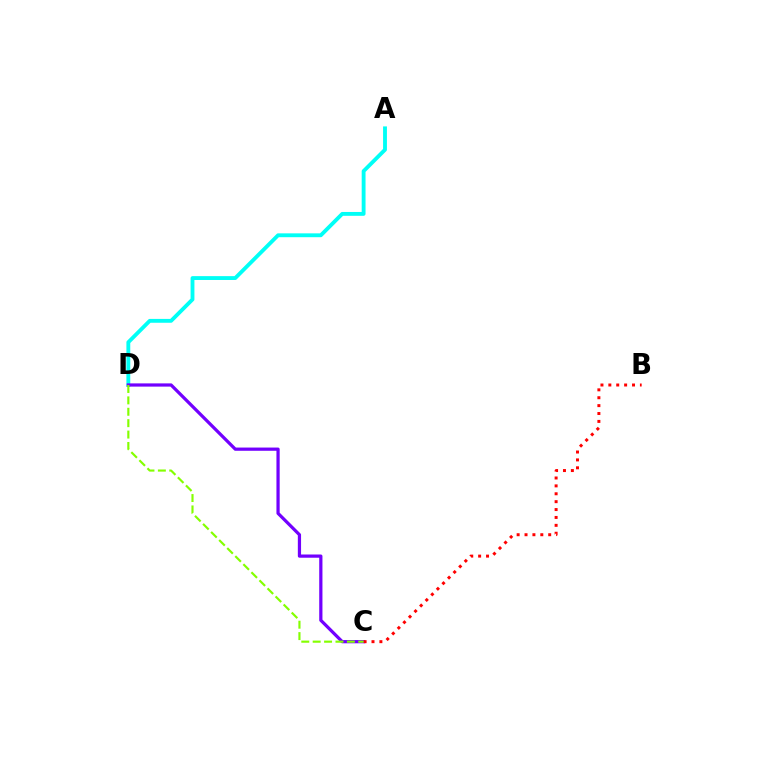{('A', 'D'): [{'color': '#00fff6', 'line_style': 'solid', 'thickness': 2.77}], ('C', 'D'): [{'color': '#7200ff', 'line_style': 'solid', 'thickness': 2.32}, {'color': '#84ff00', 'line_style': 'dashed', 'thickness': 1.55}], ('B', 'C'): [{'color': '#ff0000', 'line_style': 'dotted', 'thickness': 2.14}]}